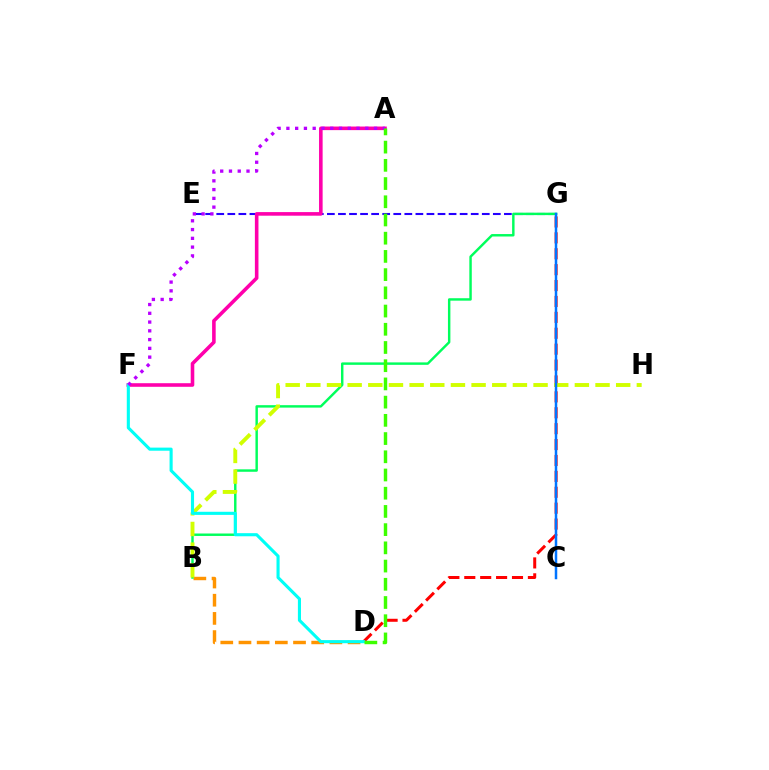{('E', 'G'): [{'color': '#2500ff', 'line_style': 'dashed', 'thickness': 1.5}], ('A', 'F'): [{'color': '#ff00ac', 'line_style': 'solid', 'thickness': 2.58}, {'color': '#b900ff', 'line_style': 'dotted', 'thickness': 2.38}], ('B', 'D'): [{'color': '#ff9400', 'line_style': 'dashed', 'thickness': 2.47}], ('B', 'G'): [{'color': '#00ff5c', 'line_style': 'solid', 'thickness': 1.76}], ('D', 'G'): [{'color': '#ff0000', 'line_style': 'dashed', 'thickness': 2.16}], ('B', 'H'): [{'color': '#d1ff00', 'line_style': 'dashed', 'thickness': 2.81}], ('D', 'F'): [{'color': '#00fff6', 'line_style': 'solid', 'thickness': 2.23}], ('C', 'G'): [{'color': '#0074ff', 'line_style': 'solid', 'thickness': 1.8}], ('A', 'D'): [{'color': '#3dff00', 'line_style': 'dashed', 'thickness': 2.47}]}